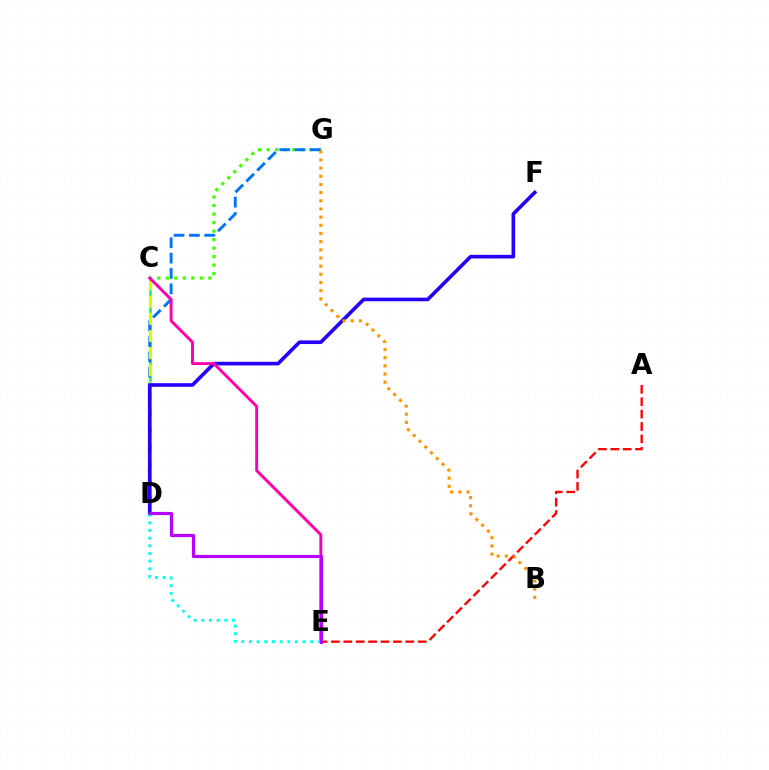{('C', 'D'): [{'color': '#00ff5c', 'line_style': 'solid', 'thickness': 1.85}, {'color': '#d1ff00', 'line_style': 'dashed', 'thickness': 2.33}], ('C', 'G'): [{'color': '#3dff00', 'line_style': 'dotted', 'thickness': 2.31}], ('A', 'E'): [{'color': '#ff0000', 'line_style': 'dashed', 'thickness': 1.68}], ('D', 'G'): [{'color': '#0074ff', 'line_style': 'dashed', 'thickness': 2.09}], ('D', 'F'): [{'color': '#2500ff', 'line_style': 'solid', 'thickness': 2.62}], ('C', 'E'): [{'color': '#ff00ac', 'line_style': 'solid', 'thickness': 2.1}], ('D', 'E'): [{'color': '#00fff6', 'line_style': 'dotted', 'thickness': 2.08}, {'color': '#b900ff', 'line_style': 'solid', 'thickness': 2.28}], ('B', 'G'): [{'color': '#ff9400', 'line_style': 'dotted', 'thickness': 2.22}]}